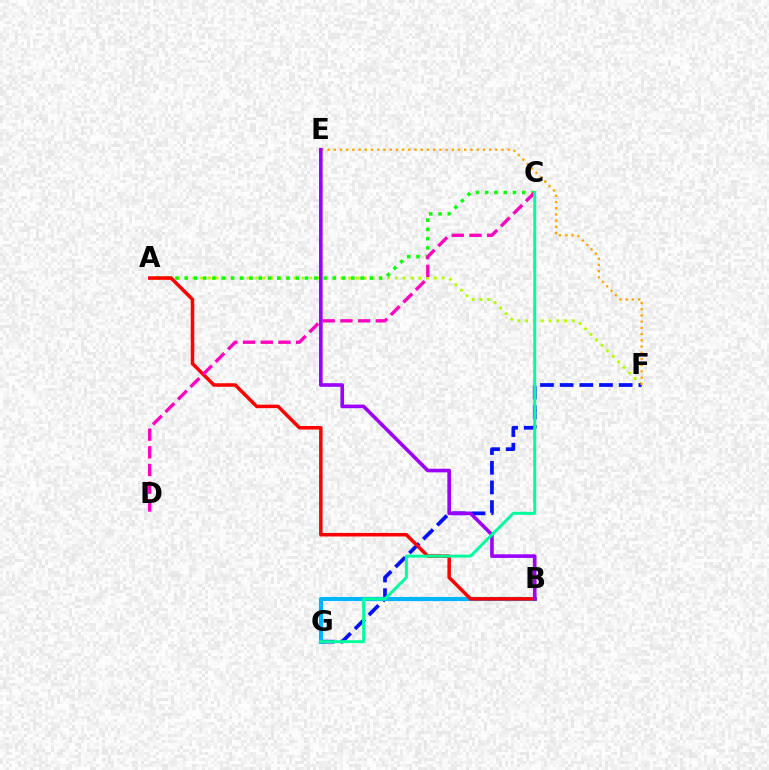{('A', 'F'): [{'color': '#b3ff00', 'line_style': 'dotted', 'thickness': 2.12}], ('F', 'G'): [{'color': '#0010ff', 'line_style': 'dashed', 'thickness': 2.67}], ('B', 'G'): [{'color': '#00b5ff', 'line_style': 'solid', 'thickness': 2.98}], ('E', 'F'): [{'color': '#ffa500', 'line_style': 'dotted', 'thickness': 1.69}], ('A', 'C'): [{'color': '#08ff00', 'line_style': 'dotted', 'thickness': 2.51}], ('A', 'B'): [{'color': '#ff0000', 'line_style': 'solid', 'thickness': 2.53}], ('C', 'D'): [{'color': '#ff00bd', 'line_style': 'dashed', 'thickness': 2.4}], ('B', 'E'): [{'color': '#9b00ff', 'line_style': 'solid', 'thickness': 2.6}], ('C', 'G'): [{'color': '#00ff9d', 'line_style': 'solid', 'thickness': 2.14}]}